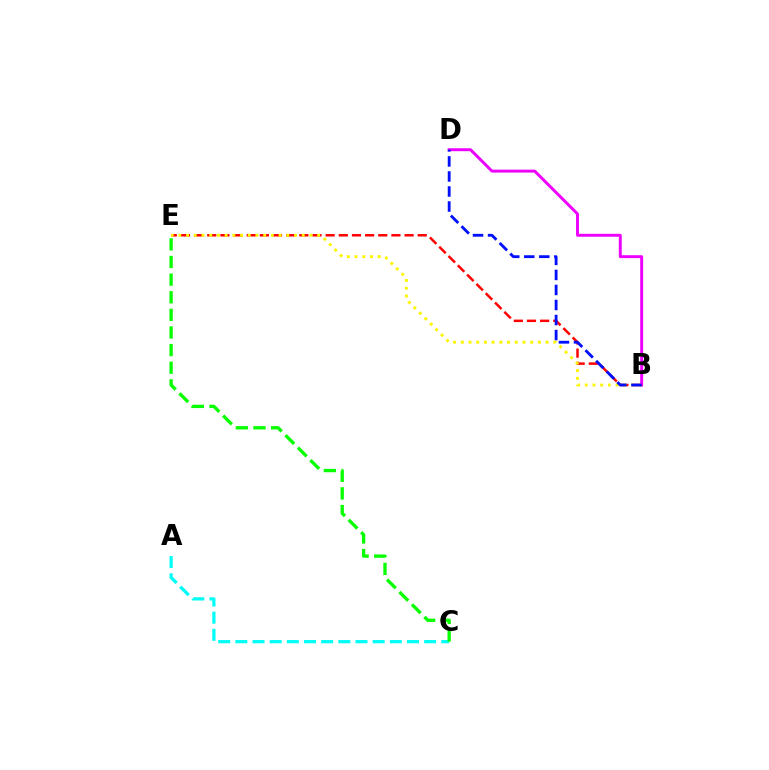{('A', 'C'): [{'color': '#00fff6', 'line_style': 'dashed', 'thickness': 2.33}], ('B', 'E'): [{'color': '#ff0000', 'line_style': 'dashed', 'thickness': 1.79}, {'color': '#fcf500', 'line_style': 'dotted', 'thickness': 2.09}], ('C', 'E'): [{'color': '#08ff00', 'line_style': 'dashed', 'thickness': 2.39}], ('B', 'D'): [{'color': '#ee00ff', 'line_style': 'solid', 'thickness': 2.12}, {'color': '#0010ff', 'line_style': 'dashed', 'thickness': 2.04}]}